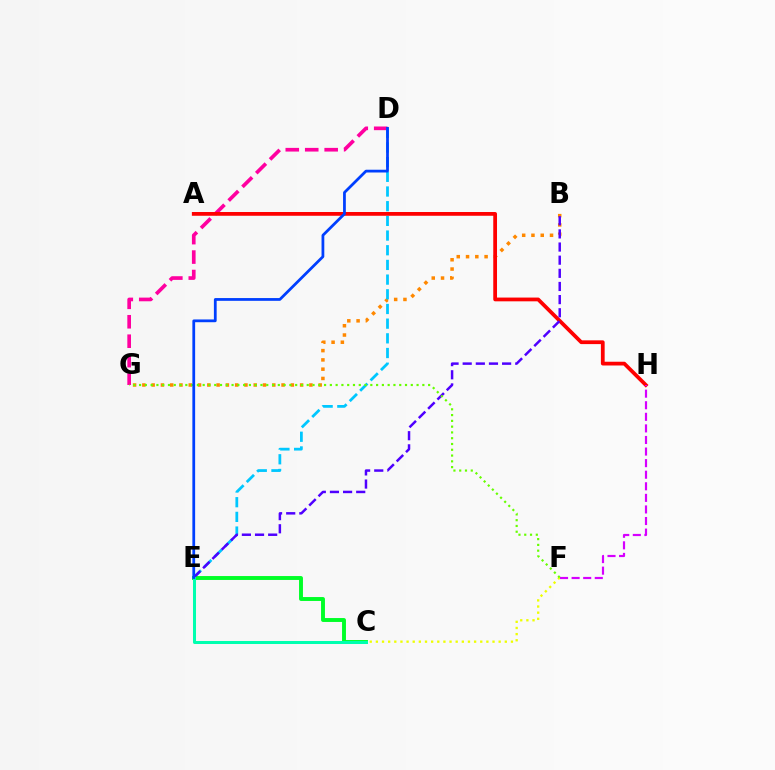{('D', 'G'): [{'color': '#ff00a0', 'line_style': 'dashed', 'thickness': 2.64}], ('B', 'G'): [{'color': '#ff8800', 'line_style': 'dotted', 'thickness': 2.52}], ('C', 'F'): [{'color': '#eeff00', 'line_style': 'dotted', 'thickness': 1.67}], ('D', 'E'): [{'color': '#00c7ff', 'line_style': 'dashed', 'thickness': 1.99}, {'color': '#003fff', 'line_style': 'solid', 'thickness': 1.99}], ('A', 'H'): [{'color': '#ff0000', 'line_style': 'solid', 'thickness': 2.7}], ('F', 'H'): [{'color': '#d600ff', 'line_style': 'dashed', 'thickness': 1.57}], ('C', 'E'): [{'color': '#00ff27', 'line_style': 'solid', 'thickness': 2.81}, {'color': '#00ffaf', 'line_style': 'solid', 'thickness': 2.17}], ('B', 'E'): [{'color': '#4f00ff', 'line_style': 'dashed', 'thickness': 1.79}], ('F', 'G'): [{'color': '#66ff00', 'line_style': 'dotted', 'thickness': 1.57}]}